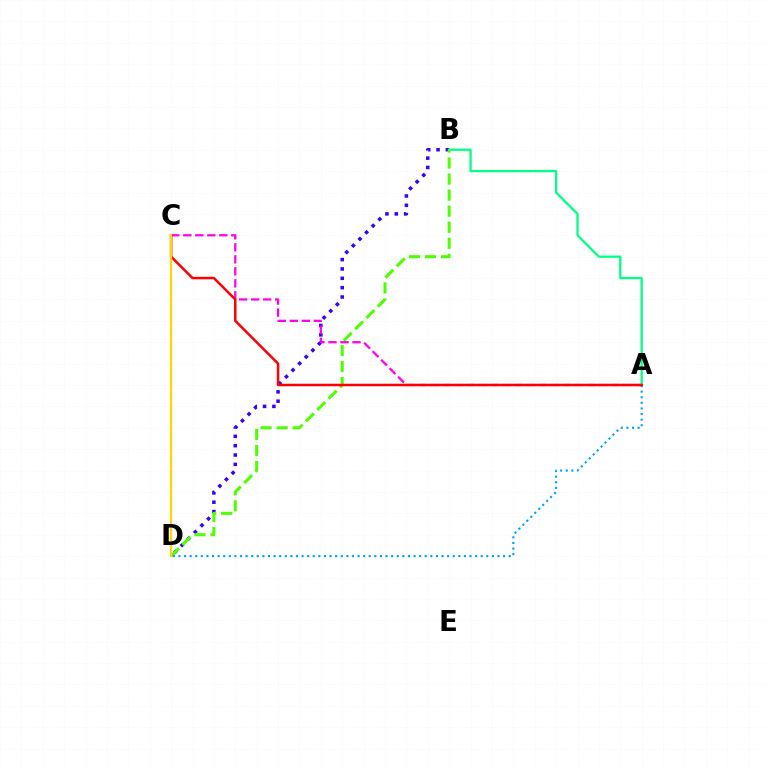{('B', 'D'): [{'color': '#3700ff', 'line_style': 'dotted', 'thickness': 2.54}, {'color': '#4fff00', 'line_style': 'dashed', 'thickness': 2.18}], ('A', 'B'): [{'color': '#00ff86', 'line_style': 'solid', 'thickness': 1.63}], ('A', 'C'): [{'color': '#ff00ed', 'line_style': 'dashed', 'thickness': 1.63}, {'color': '#ff0000', 'line_style': 'solid', 'thickness': 1.8}], ('A', 'D'): [{'color': '#009eff', 'line_style': 'dotted', 'thickness': 1.52}], ('C', 'D'): [{'color': '#ffd500', 'line_style': 'solid', 'thickness': 1.59}]}